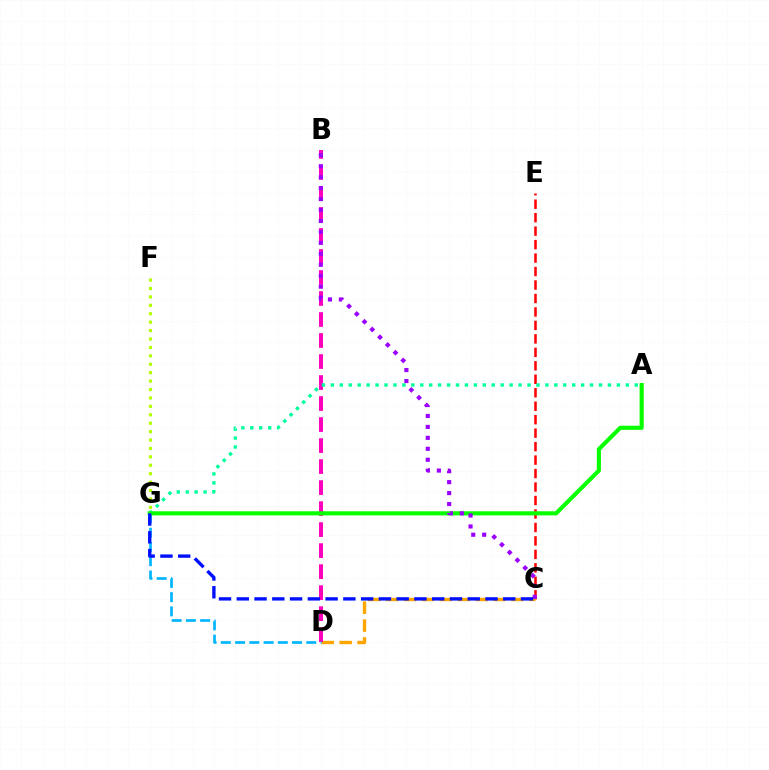{('C', 'E'): [{'color': '#ff0000', 'line_style': 'dashed', 'thickness': 1.83}], ('C', 'D'): [{'color': '#ffa500', 'line_style': 'dashed', 'thickness': 2.43}], ('B', 'D'): [{'color': '#ff00bd', 'line_style': 'dashed', 'thickness': 2.85}], ('F', 'G'): [{'color': '#b3ff00', 'line_style': 'dotted', 'thickness': 2.29}], ('D', 'G'): [{'color': '#00b5ff', 'line_style': 'dashed', 'thickness': 1.93}], ('A', 'G'): [{'color': '#00ff9d', 'line_style': 'dotted', 'thickness': 2.43}, {'color': '#08ff00', 'line_style': 'solid', 'thickness': 2.97}], ('B', 'C'): [{'color': '#9b00ff', 'line_style': 'dotted', 'thickness': 2.97}], ('C', 'G'): [{'color': '#0010ff', 'line_style': 'dashed', 'thickness': 2.41}]}